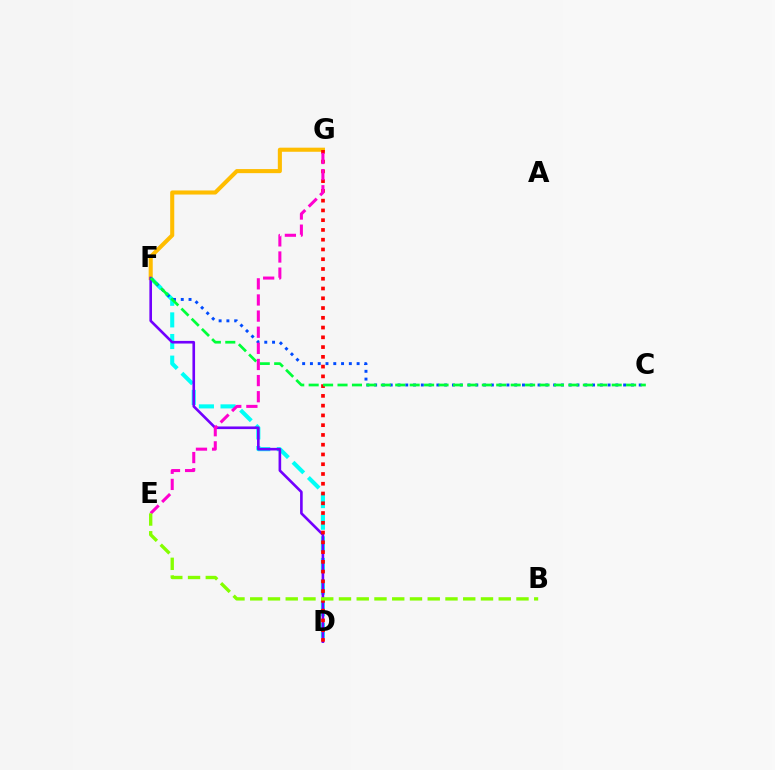{('D', 'F'): [{'color': '#00fff6', 'line_style': 'dashed', 'thickness': 2.94}, {'color': '#7200ff', 'line_style': 'solid', 'thickness': 1.89}], ('F', 'G'): [{'color': '#ffbd00', 'line_style': 'solid', 'thickness': 2.94}], ('D', 'G'): [{'color': '#ff0000', 'line_style': 'dotted', 'thickness': 2.65}], ('C', 'F'): [{'color': '#004bff', 'line_style': 'dotted', 'thickness': 2.11}, {'color': '#00ff39', 'line_style': 'dashed', 'thickness': 1.96}], ('E', 'G'): [{'color': '#ff00cf', 'line_style': 'dashed', 'thickness': 2.19}], ('B', 'E'): [{'color': '#84ff00', 'line_style': 'dashed', 'thickness': 2.41}]}